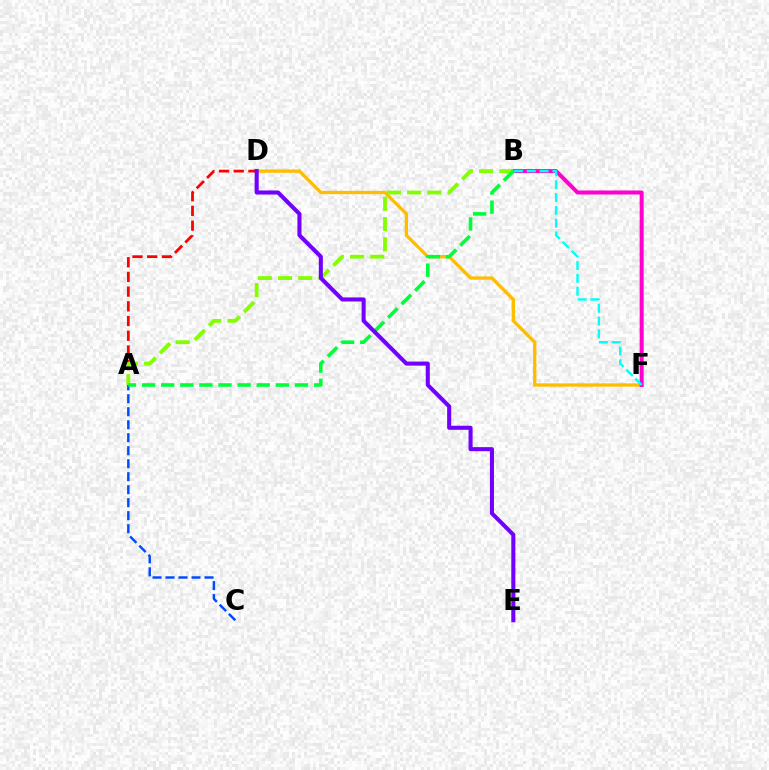{('A', 'C'): [{'color': '#004bff', 'line_style': 'dashed', 'thickness': 1.77}], ('D', 'F'): [{'color': '#ffbd00', 'line_style': 'solid', 'thickness': 2.39}], ('B', 'F'): [{'color': '#ff00cf', 'line_style': 'solid', 'thickness': 2.89}, {'color': '#00fff6', 'line_style': 'dashed', 'thickness': 1.74}], ('A', 'D'): [{'color': '#ff0000', 'line_style': 'dashed', 'thickness': 2.0}], ('A', 'B'): [{'color': '#84ff00', 'line_style': 'dashed', 'thickness': 2.75}, {'color': '#00ff39', 'line_style': 'dashed', 'thickness': 2.6}], ('D', 'E'): [{'color': '#7200ff', 'line_style': 'solid', 'thickness': 2.92}]}